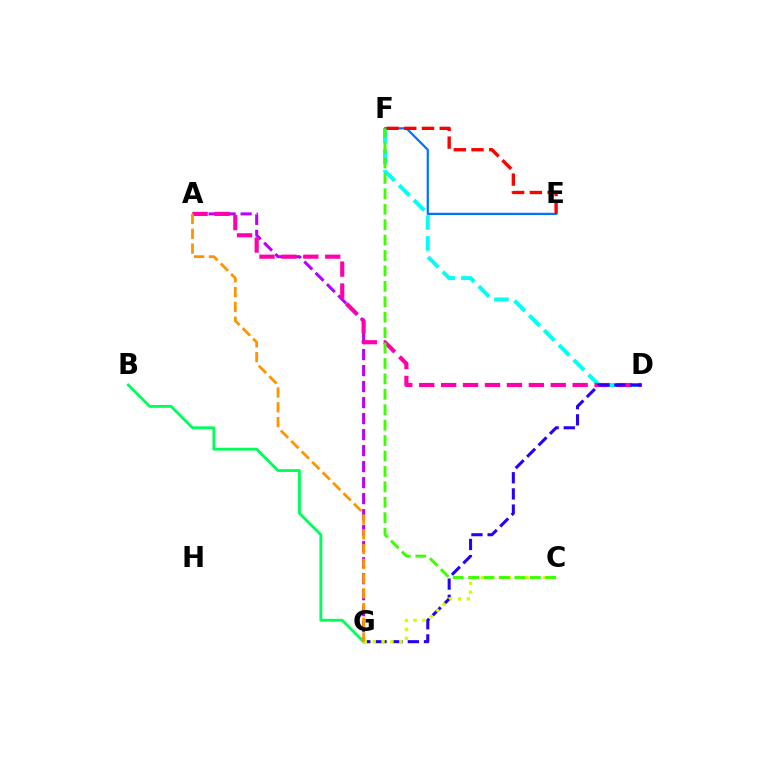{('A', 'G'): [{'color': '#b900ff', 'line_style': 'dashed', 'thickness': 2.17}, {'color': '#ff9400', 'line_style': 'dashed', 'thickness': 2.01}], ('D', 'F'): [{'color': '#00fff6', 'line_style': 'dashed', 'thickness': 2.84}], ('A', 'D'): [{'color': '#ff00ac', 'line_style': 'dashed', 'thickness': 2.98}], ('D', 'G'): [{'color': '#2500ff', 'line_style': 'dashed', 'thickness': 2.2}], ('B', 'G'): [{'color': '#00ff5c', 'line_style': 'solid', 'thickness': 2.05}], ('E', 'F'): [{'color': '#0074ff', 'line_style': 'solid', 'thickness': 1.61}, {'color': '#ff0000', 'line_style': 'dashed', 'thickness': 2.41}], ('C', 'G'): [{'color': '#d1ff00', 'line_style': 'dotted', 'thickness': 2.41}], ('C', 'F'): [{'color': '#3dff00', 'line_style': 'dashed', 'thickness': 2.1}]}